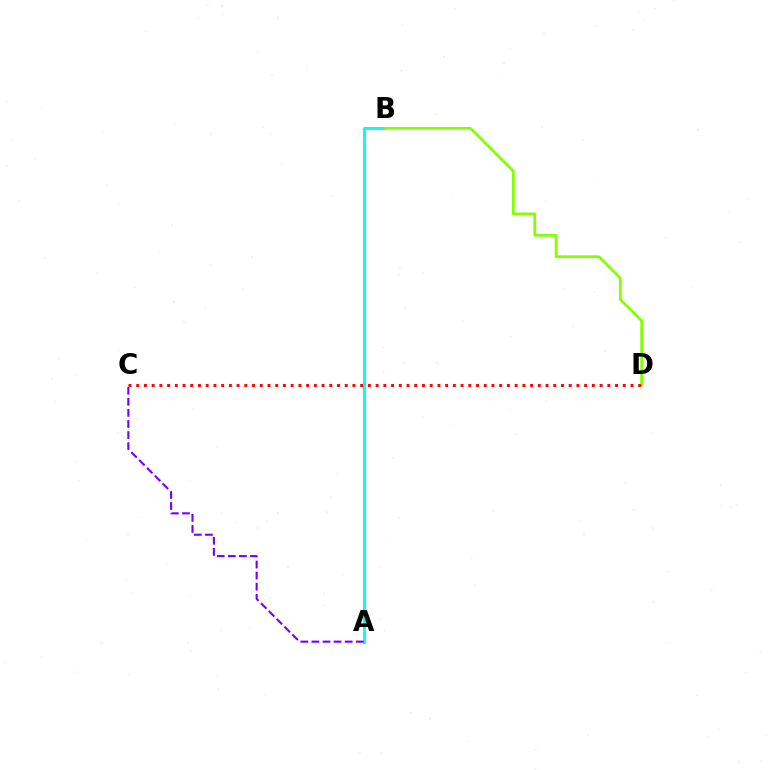{('A', 'B'): [{'color': '#00fff6', 'line_style': 'solid', 'thickness': 2.15}], ('B', 'D'): [{'color': '#84ff00', 'line_style': 'solid', 'thickness': 1.97}], ('A', 'C'): [{'color': '#7200ff', 'line_style': 'dashed', 'thickness': 1.51}], ('C', 'D'): [{'color': '#ff0000', 'line_style': 'dotted', 'thickness': 2.1}]}